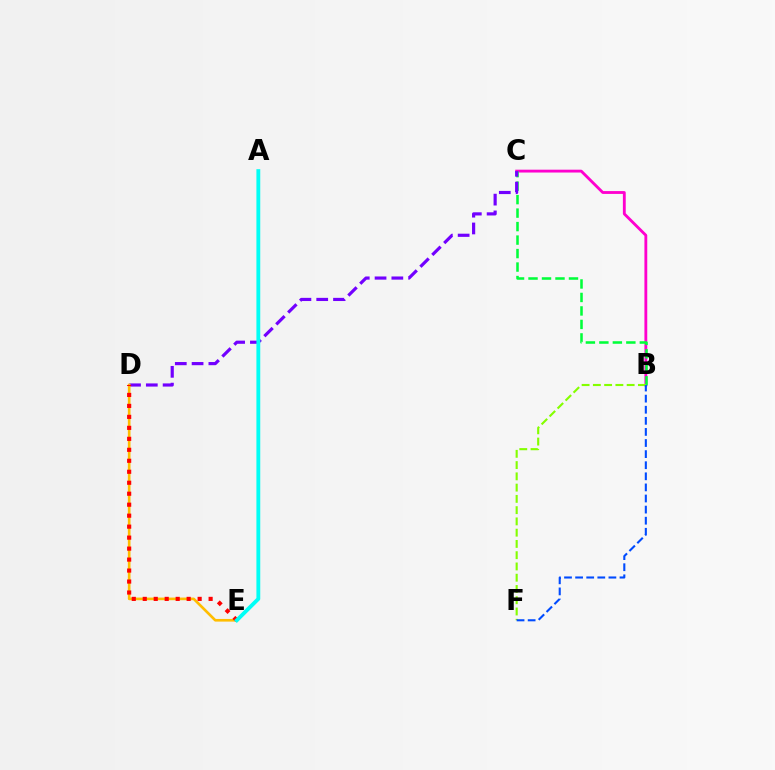{('B', 'C'): [{'color': '#ff00cf', 'line_style': 'solid', 'thickness': 2.04}, {'color': '#00ff39', 'line_style': 'dashed', 'thickness': 1.83}], ('C', 'D'): [{'color': '#7200ff', 'line_style': 'dashed', 'thickness': 2.28}], ('D', 'E'): [{'color': '#ffbd00', 'line_style': 'solid', 'thickness': 1.91}, {'color': '#ff0000', 'line_style': 'dotted', 'thickness': 2.98}], ('B', 'F'): [{'color': '#84ff00', 'line_style': 'dashed', 'thickness': 1.53}, {'color': '#004bff', 'line_style': 'dashed', 'thickness': 1.51}], ('A', 'E'): [{'color': '#00fff6', 'line_style': 'solid', 'thickness': 2.77}]}